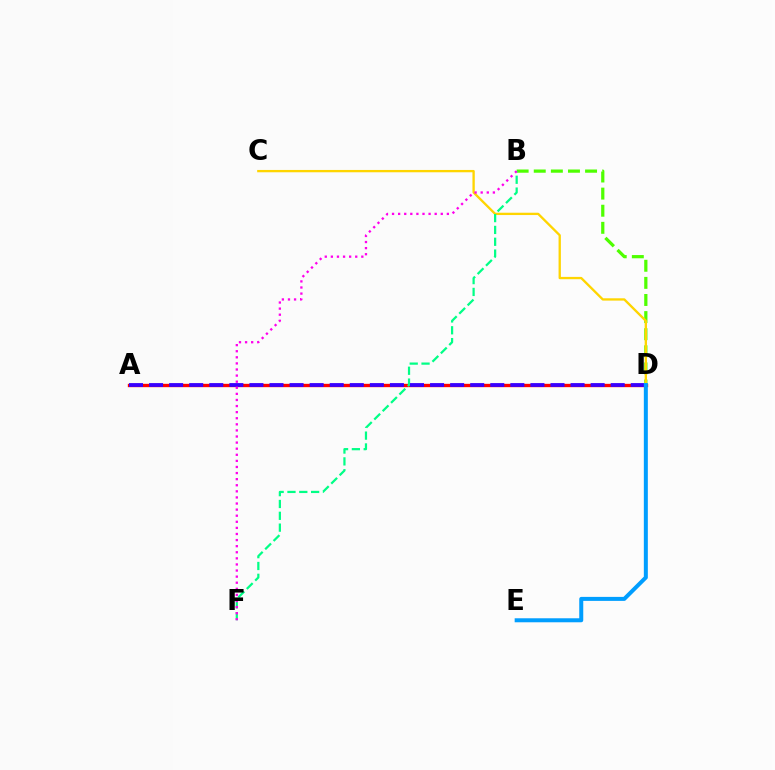{('A', 'D'): [{'color': '#ff0000', 'line_style': 'solid', 'thickness': 2.4}, {'color': '#3700ff', 'line_style': 'dashed', 'thickness': 2.73}], ('B', 'D'): [{'color': '#4fff00', 'line_style': 'dashed', 'thickness': 2.32}], ('C', 'D'): [{'color': '#ffd500', 'line_style': 'solid', 'thickness': 1.67}], ('B', 'F'): [{'color': '#00ff86', 'line_style': 'dashed', 'thickness': 1.61}, {'color': '#ff00ed', 'line_style': 'dotted', 'thickness': 1.66}], ('D', 'E'): [{'color': '#009eff', 'line_style': 'solid', 'thickness': 2.88}]}